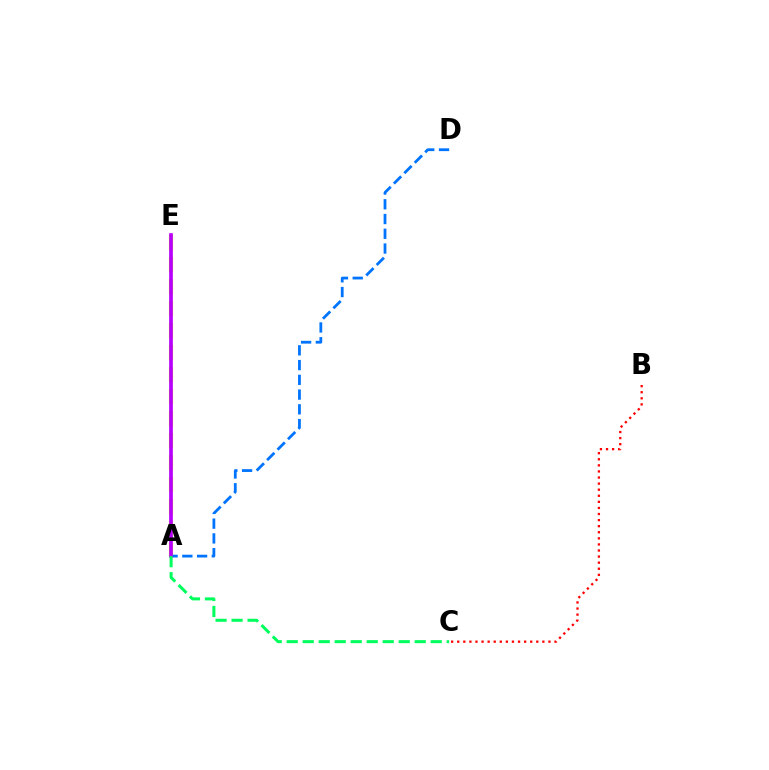{('A', 'E'): [{'color': '#d1ff00', 'line_style': 'dashed', 'thickness': 2.99}, {'color': '#b900ff', 'line_style': 'solid', 'thickness': 2.65}], ('A', 'D'): [{'color': '#0074ff', 'line_style': 'dashed', 'thickness': 2.0}], ('A', 'C'): [{'color': '#00ff5c', 'line_style': 'dashed', 'thickness': 2.17}], ('B', 'C'): [{'color': '#ff0000', 'line_style': 'dotted', 'thickness': 1.65}]}